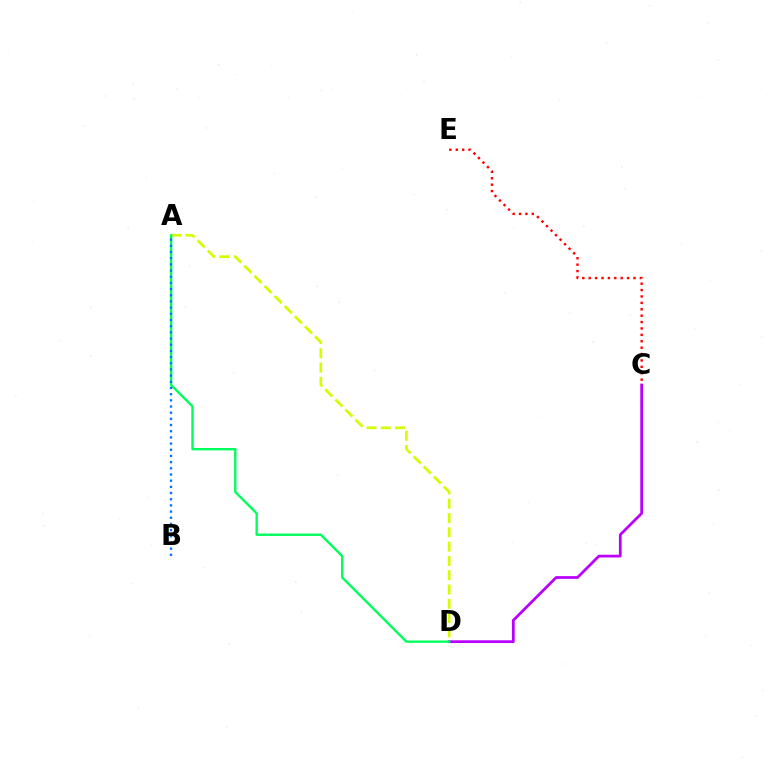{('C', 'D'): [{'color': '#b900ff', 'line_style': 'solid', 'thickness': 1.99}], ('A', 'D'): [{'color': '#d1ff00', 'line_style': 'dashed', 'thickness': 1.94}, {'color': '#00ff5c', 'line_style': 'solid', 'thickness': 1.71}], ('C', 'E'): [{'color': '#ff0000', 'line_style': 'dotted', 'thickness': 1.74}], ('A', 'B'): [{'color': '#0074ff', 'line_style': 'dotted', 'thickness': 1.68}]}